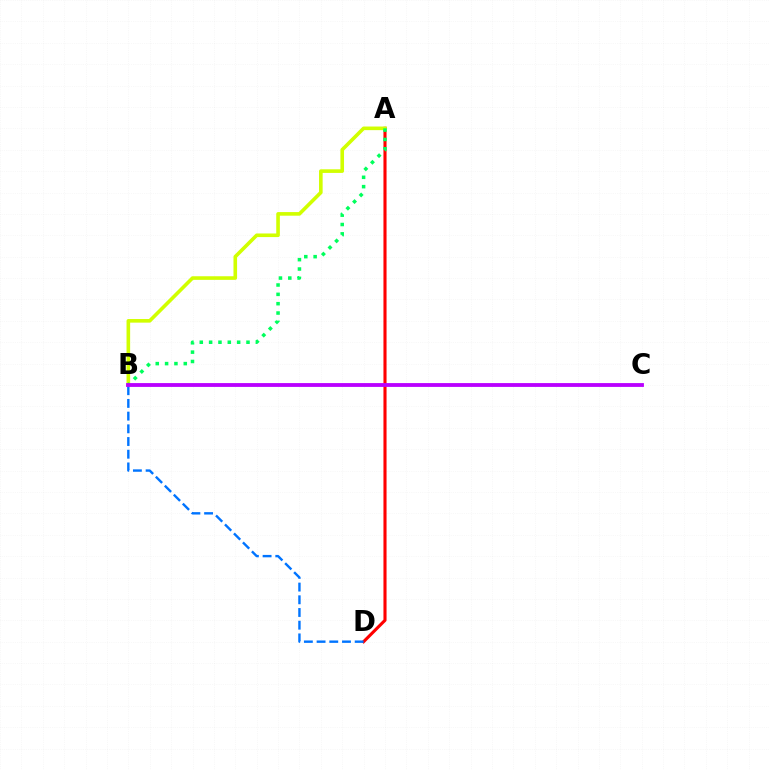{('A', 'D'): [{'color': '#ff0000', 'line_style': 'solid', 'thickness': 2.23}], ('A', 'B'): [{'color': '#d1ff00', 'line_style': 'solid', 'thickness': 2.6}, {'color': '#00ff5c', 'line_style': 'dotted', 'thickness': 2.54}], ('B', 'D'): [{'color': '#0074ff', 'line_style': 'dashed', 'thickness': 1.73}], ('B', 'C'): [{'color': '#b900ff', 'line_style': 'solid', 'thickness': 2.75}]}